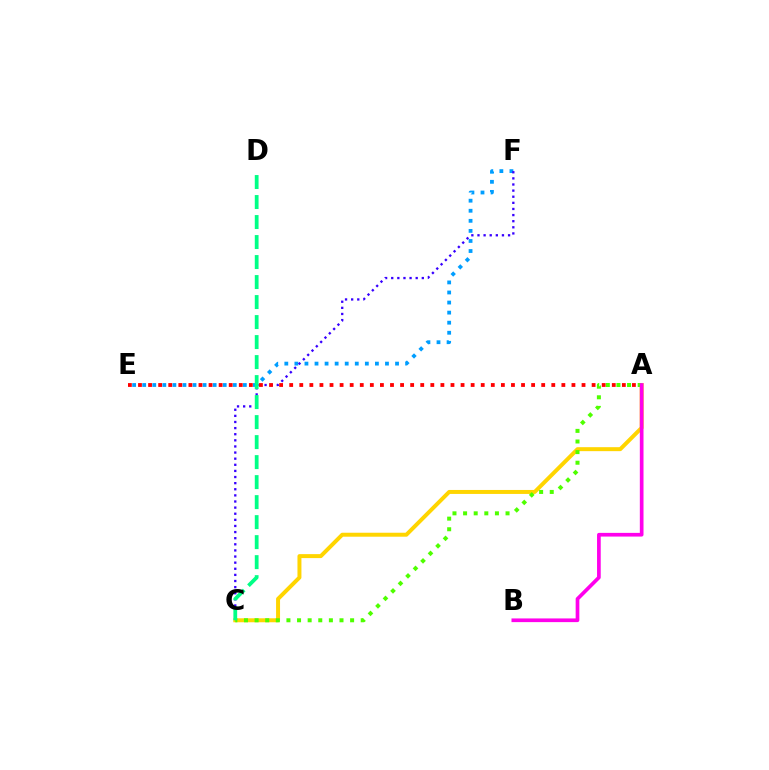{('A', 'C'): [{'color': '#ffd500', 'line_style': 'solid', 'thickness': 2.86}, {'color': '#4fff00', 'line_style': 'dotted', 'thickness': 2.88}], ('E', 'F'): [{'color': '#009eff', 'line_style': 'dotted', 'thickness': 2.73}], ('C', 'F'): [{'color': '#3700ff', 'line_style': 'dotted', 'thickness': 1.66}], ('A', 'B'): [{'color': '#ff00ed', 'line_style': 'solid', 'thickness': 2.65}], ('A', 'E'): [{'color': '#ff0000', 'line_style': 'dotted', 'thickness': 2.74}], ('C', 'D'): [{'color': '#00ff86', 'line_style': 'dashed', 'thickness': 2.72}]}